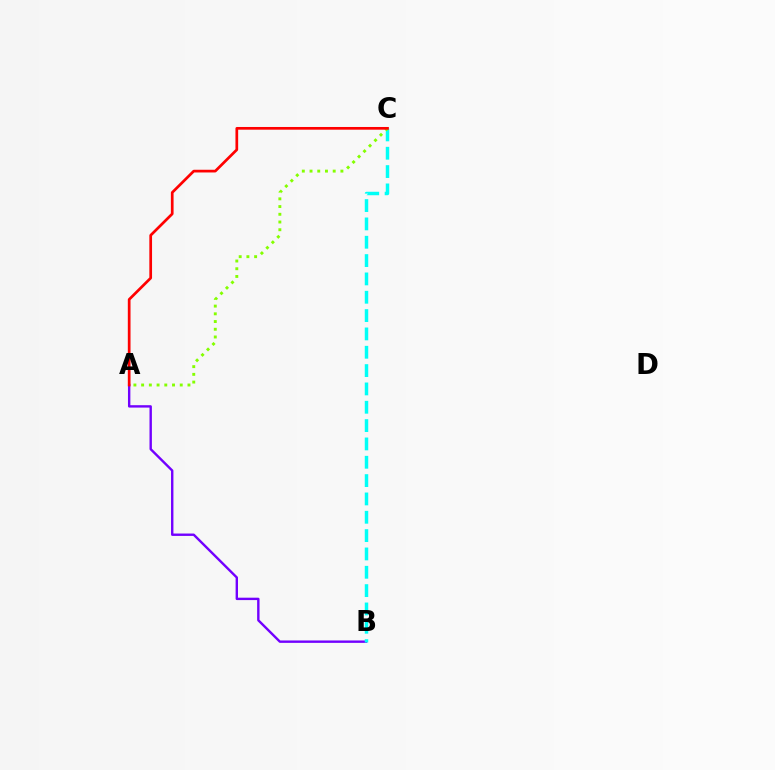{('A', 'B'): [{'color': '#7200ff', 'line_style': 'solid', 'thickness': 1.72}], ('B', 'C'): [{'color': '#00fff6', 'line_style': 'dashed', 'thickness': 2.49}], ('A', 'C'): [{'color': '#84ff00', 'line_style': 'dotted', 'thickness': 2.1}, {'color': '#ff0000', 'line_style': 'solid', 'thickness': 1.95}]}